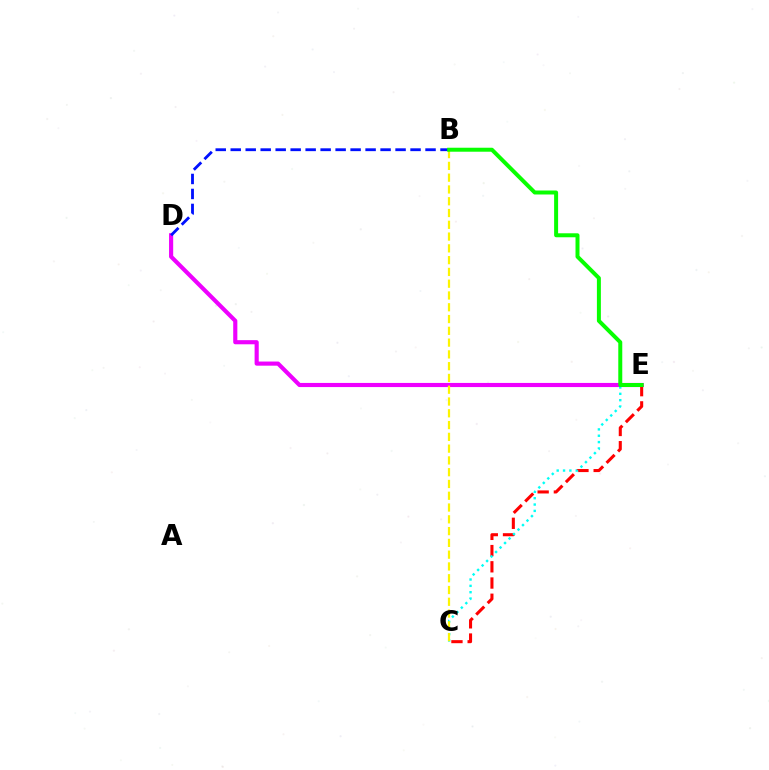{('D', 'E'): [{'color': '#ee00ff', 'line_style': 'solid', 'thickness': 2.98}], ('C', 'E'): [{'color': '#ff0000', 'line_style': 'dashed', 'thickness': 2.2}, {'color': '#00fff6', 'line_style': 'dotted', 'thickness': 1.72}], ('B', 'C'): [{'color': '#fcf500', 'line_style': 'dashed', 'thickness': 1.6}], ('B', 'D'): [{'color': '#0010ff', 'line_style': 'dashed', 'thickness': 2.04}], ('B', 'E'): [{'color': '#08ff00', 'line_style': 'solid', 'thickness': 2.87}]}